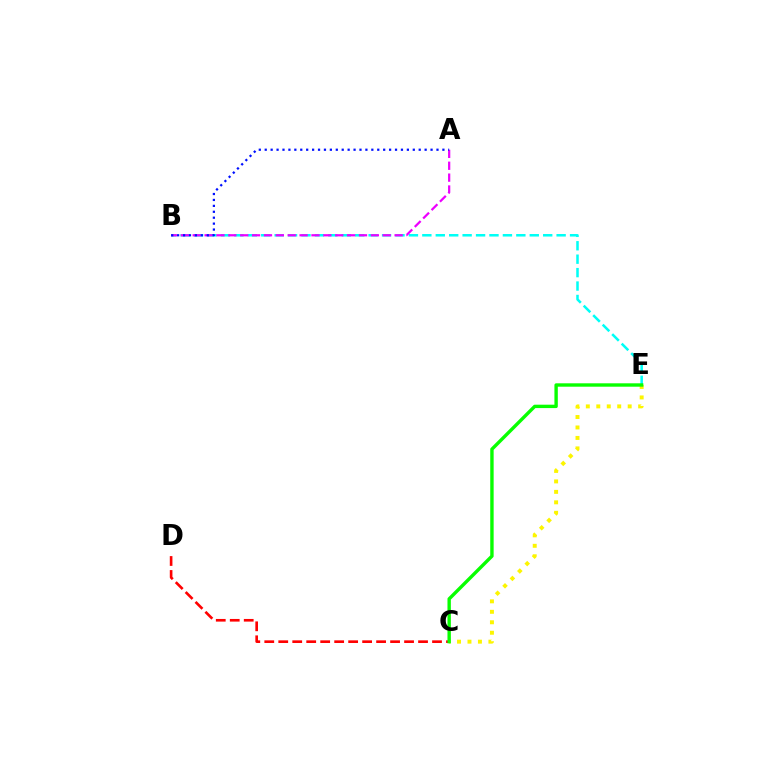{('C', 'D'): [{'color': '#ff0000', 'line_style': 'dashed', 'thickness': 1.9}], ('C', 'E'): [{'color': '#fcf500', 'line_style': 'dotted', 'thickness': 2.84}, {'color': '#08ff00', 'line_style': 'solid', 'thickness': 2.44}], ('B', 'E'): [{'color': '#00fff6', 'line_style': 'dashed', 'thickness': 1.82}], ('A', 'B'): [{'color': '#ee00ff', 'line_style': 'dashed', 'thickness': 1.61}, {'color': '#0010ff', 'line_style': 'dotted', 'thickness': 1.61}]}